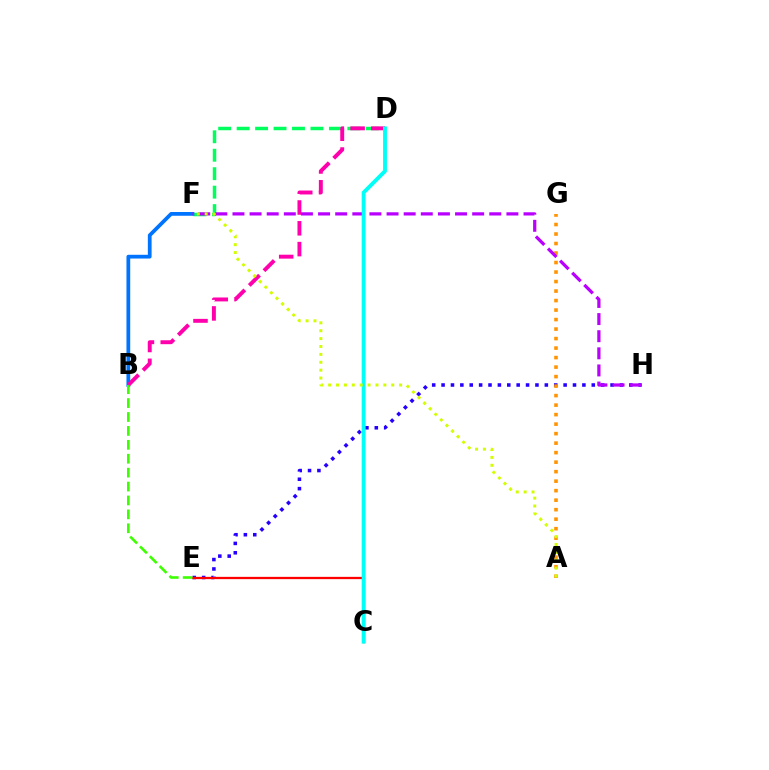{('D', 'F'): [{'color': '#00ff5c', 'line_style': 'dashed', 'thickness': 2.51}], ('E', 'H'): [{'color': '#2500ff', 'line_style': 'dotted', 'thickness': 2.55}], ('C', 'E'): [{'color': '#ff0000', 'line_style': 'solid', 'thickness': 1.64}], ('B', 'F'): [{'color': '#0074ff', 'line_style': 'solid', 'thickness': 2.7}], ('A', 'G'): [{'color': '#ff9400', 'line_style': 'dotted', 'thickness': 2.58}], ('F', 'H'): [{'color': '#b900ff', 'line_style': 'dashed', 'thickness': 2.33}], ('B', 'D'): [{'color': '#ff00ac', 'line_style': 'dashed', 'thickness': 2.83}], ('B', 'E'): [{'color': '#3dff00', 'line_style': 'dashed', 'thickness': 1.89}], ('C', 'D'): [{'color': '#00fff6', 'line_style': 'solid', 'thickness': 2.76}], ('A', 'F'): [{'color': '#d1ff00', 'line_style': 'dotted', 'thickness': 2.14}]}